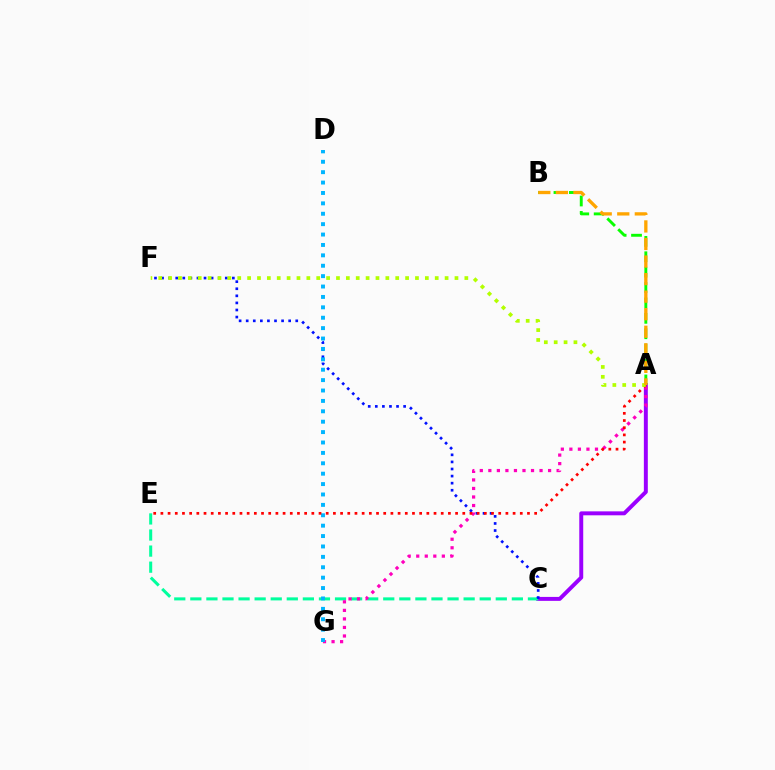{('A', 'C'): [{'color': '#9b00ff', 'line_style': 'solid', 'thickness': 2.84}], ('C', 'E'): [{'color': '#00ff9d', 'line_style': 'dashed', 'thickness': 2.18}], ('C', 'F'): [{'color': '#0010ff', 'line_style': 'dotted', 'thickness': 1.92}], ('A', 'B'): [{'color': '#08ff00', 'line_style': 'dashed', 'thickness': 2.09}, {'color': '#ffa500', 'line_style': 'dashed', 'thickness': 2.38}], ('A', 'G'): [{'color': '#ff00bd', 'line_style': 'dotted', 'thickness': 2.32}], ('D', 'G'): [{'color': '#00b5ff', 'line_style': 'dotted', 'thickness': 2.82}], ('A', 'E'): [{'color': '#ff0000', 'line_style': 'dotted', 'thickness': 1.95}], ('A', 'F'): [{'color': '#b3ff00', 'line_style': 'dotted', 'thickness': 2.68}]}